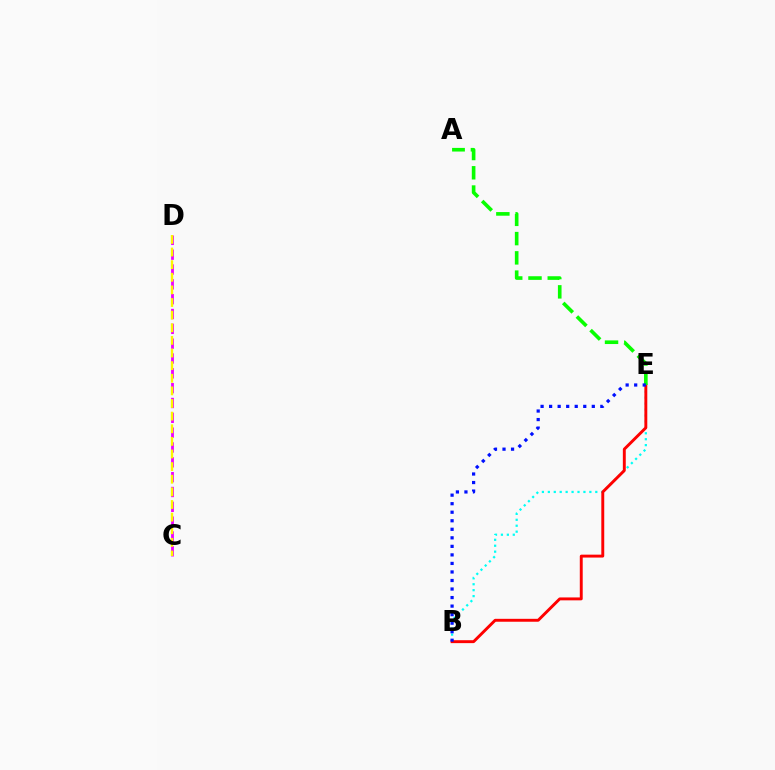{('B', 'E'): [{'color': '#00fff6', 'line_style': 'dotted', 'thickness': 1.61}, {'color': '#ff0000', 'line_style': 'solid', 'thickness': 2.1}, {'color': '#0010ff', 'line_style': 'dotted', 'thickness': 2.32}], ('C', 'D'): [{'color': '#ee00ff', 'line_style': 'dashed', 'thickness': 2.01}, {'color': '#fcf500', 'line_style': 'dashed', 'thickness': 1.71}], ('A', 'E'): [{'color': '#08ff00', 'line_style': 'dashed', 'thickness': 2.62}]}